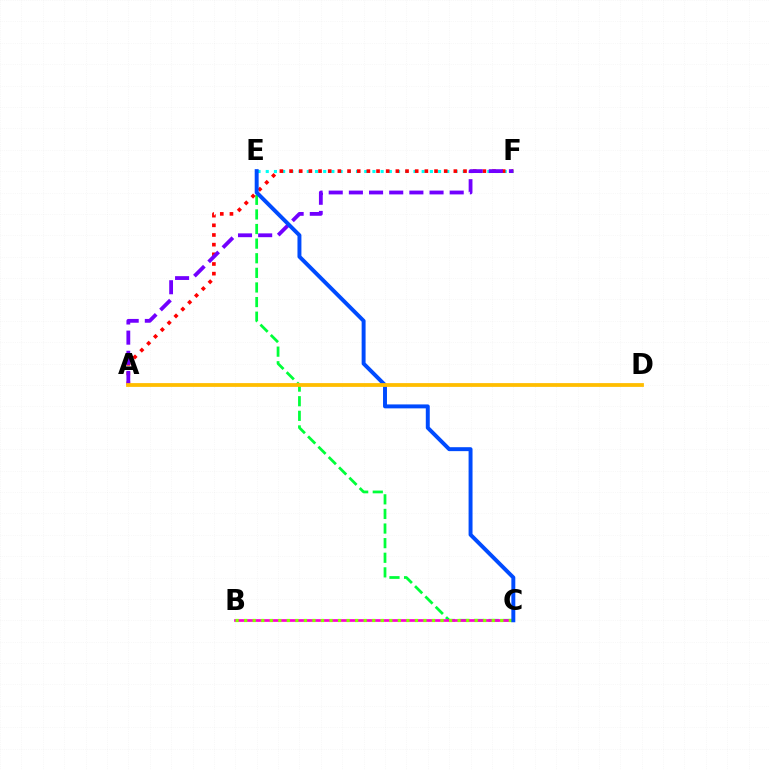{('C', 'E'): [{'color': '#00ff39', 'line_style': 'dashed', 'thickness': 1.98}, {'color': '#004bff', 'line_style': 'solid', 'thickness': 2.84}], ('B', 'C'): [{'color': '#ff00cf', 'line_style': 'solid', 'thickness': 1.95}, {'color': '#84ff00', 'line_style': 'dotted', 'thickness': 2.32}], ('E', 'F'): [{'color': '#00fff6', 'line_style': 'dotted', 'thickness': 2.23}], ('A', 'F'): [{'color': '#ff0000', 'line_style': 'dotted', 'thickness': 2.63}, {'color': '#7200ff', 'line_style': 'dashed', 'thickness': 2.74}], ('A', 'D'): [{'color': '#ffbd00', 'line_style': 'solid', 'thickness': 2.72}]}